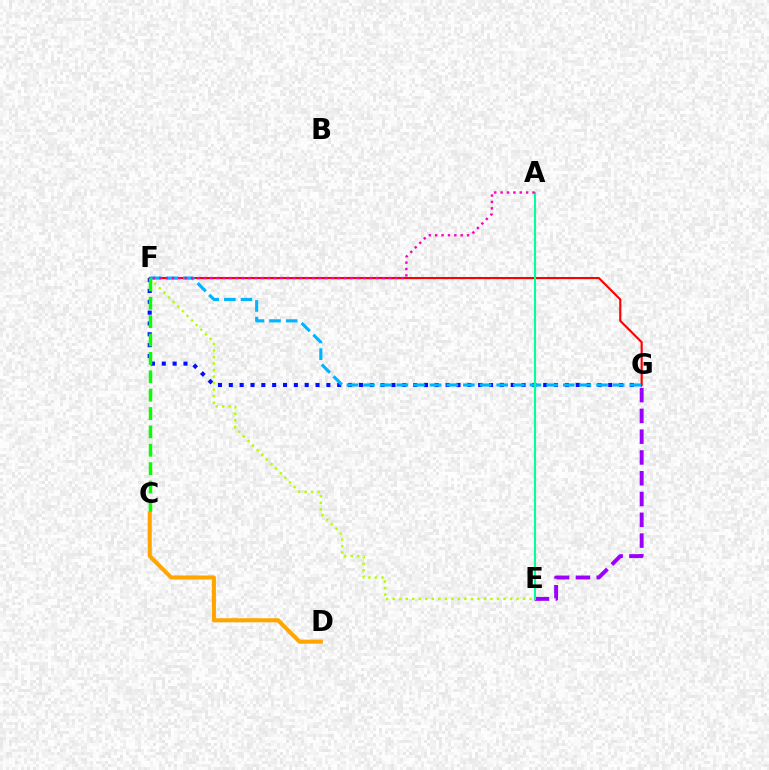{('E', 'G'): [{'color': '#9b00ff', 'line_style': 'dashed', 'thickness': 2.82}], ('F', 'G'): [{'color': '#0010ff', 'line_style': 'dotted', 'thickness': 2.95}, {'color': '#ff0000', 'line_style': 'solid', 'thickness': 1.54}, {'color': '#00b5ff', 'line_style': 'dashed', 'thickness': 2.26}], ('E', 'F'): [{'color': '#b3ff00', 'line_style': 'dotted', 'thickness': 1.77}], ('C', 'D'): [{'color': '#ffa500', 'line_style': 'solid', 'thickness': 2.93}], ('C', 'F'): [{'color': '#08ff00', 'line_style': 'dashed', 'thickness': 2.5}], ('A', 'E'): [{'color': '#00ff9d', 'line_style': 'solid', 'thickness': 1.5}], ('A', 'F'): [{'color': '#ff00bd', 'line_style': 'dotted', 'thickness': 1.73}]}